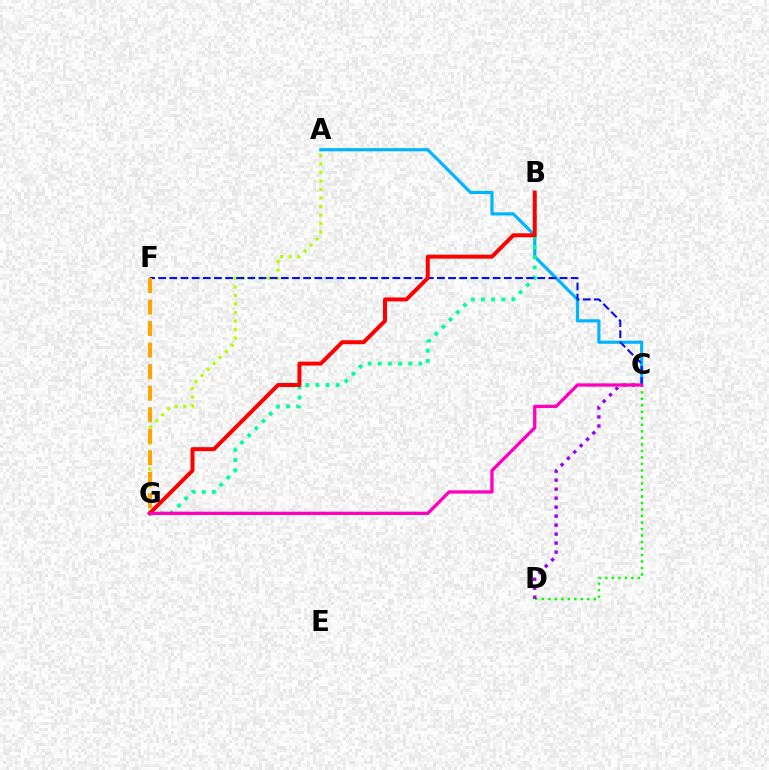{('A', 'C'): [{'color': '#00b5ff', 'line_style': 'solid', 'thickness': 2.27}], ('C', 'D'): [{'color': '#08ff00', 'line_style': 'dotted', 'thickness': 1.77}, {'color': '#9b00ff', 'line_style': 'dotted', 'thickness': 2.44}], ('B', 'G'): [{'color': '#00ff9d', 'line_style': 'dotted', 'thickness': 2.76}, {'color': '#ff0000', 'line_style': 'solid', 'thickness': 2.86}], ('A', 'G'): [{'color': '#b3ff00', 'line_style': 'dotted', 'thickness': 2.32}], ('C', 'F'): [{'color': '#0010ff', 'line_style': 'dashed', 'thickness': 1.51}], ('C', 'G'): [{'color': '#ff00bd', 'line_style': 'solid', 'thickness': 2.37}], ('F', 'G'): [{'color': '#ffa500', 'line_style': 'dashed', 'thickness': 2.92}]}